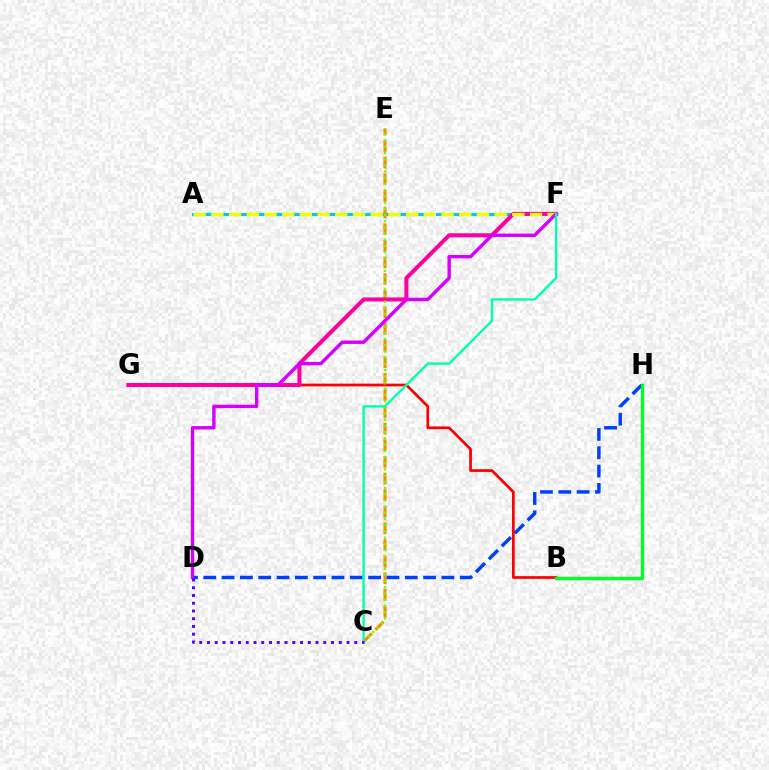{('B', 'G'): [{'color': '#ff0000', 'line_style': 'solid', 'thickness': 1.97}], ('A', 'F'): [{'color': '#00c7ff', 'line_style': 'solid', 'thickness': 2.24}, {'color': '#eeff00', 'line_style': 'dashed', 'thickness': 2.4}], ('C', 'E'): [{'color': '#ff8800', 'line_style': 'dashed', 'thickness': 2.26}, {'color': '#66ff00', 'line_style': 'dotted', 'thickness': 1.69}], ('F', 'G'): [{'color': '#ff00a0', 'line_style': 'solid', 'thickness': 2.91}], ('D', 'H'): [{'color': '#003fff', 'line_style': 'dashed', 'thickness': 2.49}], ('B', 'H'): [{'color': '#00ff27', 'line_style': 'solid', 'thickness': 2.43}], ('D', 'F'): [{'color': '#d600ff', 'line_style': 'solid', 'thickness': 2.45}], ('C', 'F'): [{'color': '#00ffaf', 'line_style': 'solid', 'thickness': 1.7}], ('C', 'D'): [{'color': '#4f00ff', 'line_style': 'dotted', 'thickness': 2.11}]}